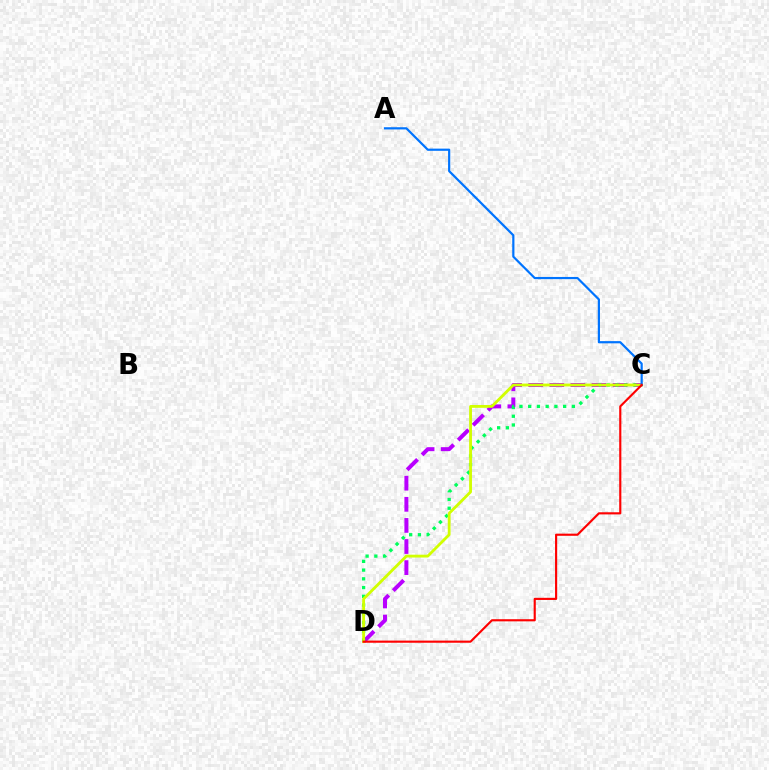{('C', 'D'): [{'color': '#b900ff', 'line_style': 'dashed', 'thickness': 2.87}, {'color': '#00ff5c', 'line_style': 'dotted', 'thickness': 2.37}, {'color': '#d1ff00', 'line_style': 'solid', 'thickness': 2.03}, {'color': '#ff0000', 'line_style': 'solid', 'thickness': 1.54}], ('A', 'C'): [{'color': '#0074ff', 'line_style': 'solid', 'thickness': 1.59}]}